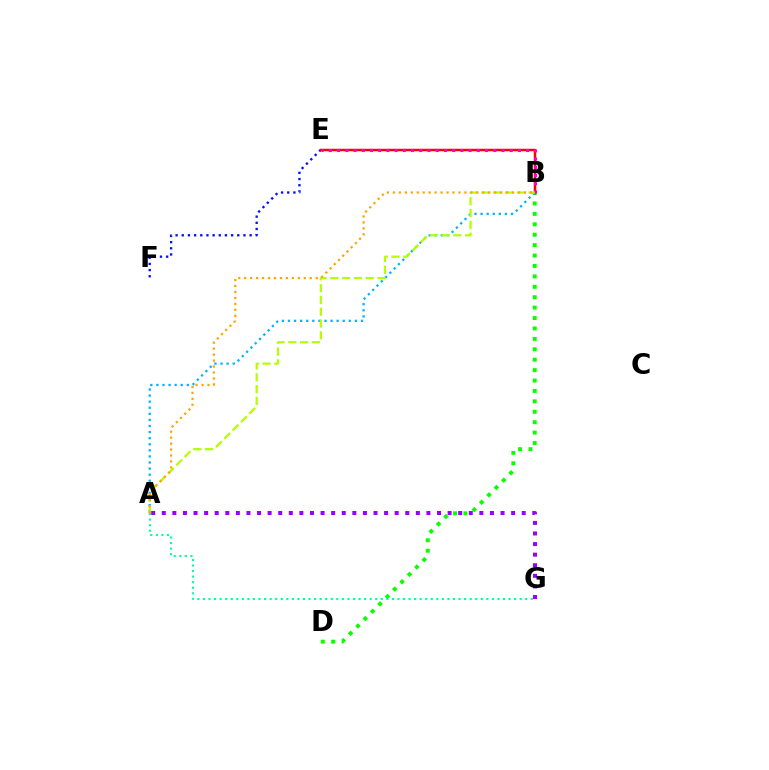{('B', 'D'): [{'color': '#08ff00', 'line_style': 'dotted', 'thickness': 2.83}], ('E', 'F'): [{'color': '#0010ff', 'line_style': 'dotted', 'thickness': 1.68}], ('B', 'E'): [{'color': '#ff0000', 'line_style': 'solid', 'thickness': 1.78}, {'color': '#ff00bd', 'line_style': 'dotted', 'thickness': 2.23}], ('A', 'B'): [{'color': '#00b5ff', 'line_style': 'dotted', 'thickness': 1.65}, {'color': '#b3ff00', 'line_style': 'dashed', 'thickness': 1.6}, {'color': '#ffa500', 'line_style': 'dotted', 'thickness': 1.62}], ('A', 'G'): [{'color': '#9b00ff', 'line_style': 'dotted', 'thickness': 2.88}, {'color': '#00ff9d', 'line_style': 'dotted', 'thickness': 1.51}]}